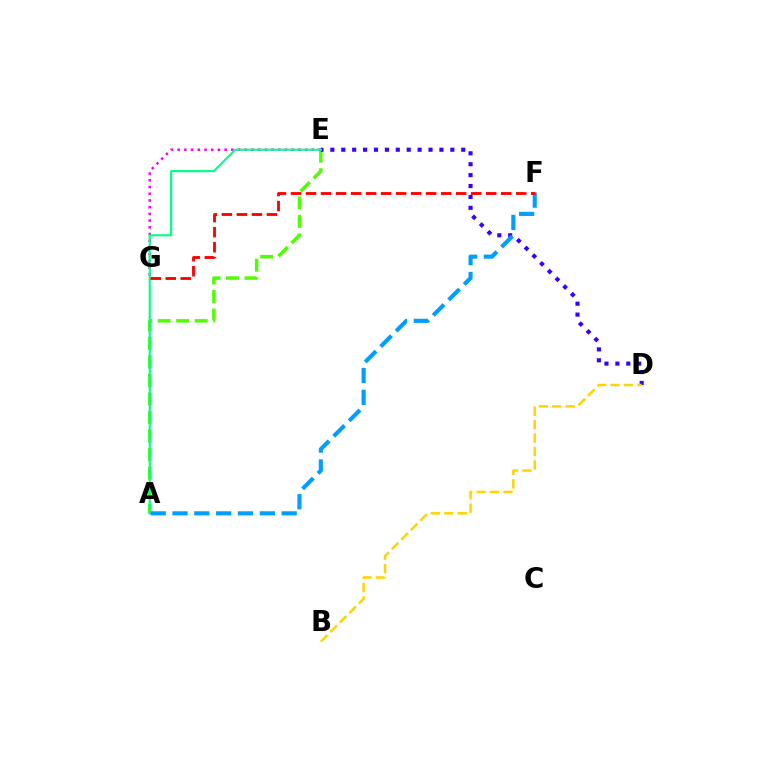{('A', 'E'): [{'color': '#4fff00', 'line_style': 'dashed', 'thickness': 2.52}, {'color': '#00ff86', 'line_style': 'solid', 'thickness': 1.53}], ('E', 'G'): [{'color': '#ff00ed', 'line_style': 'dotted', 'thickness': 1.82}], ('D', 'E'): [{'color': '#3700ff', 'line_style': 'dotted', 'thickness': 2.96}], ('A', 'F'): [{'color': '#009eff', 'line_style': 'dashed', 'thickness': 2.97}], ('B', 'D'): [{'color': '#ffd500', 'line_style': 'dashed', 'thickness': 1.82}], ('F', 'G'): [{'color': '#ff0000', 'line_style': 'dashed', 'thickness': 2.04}]}